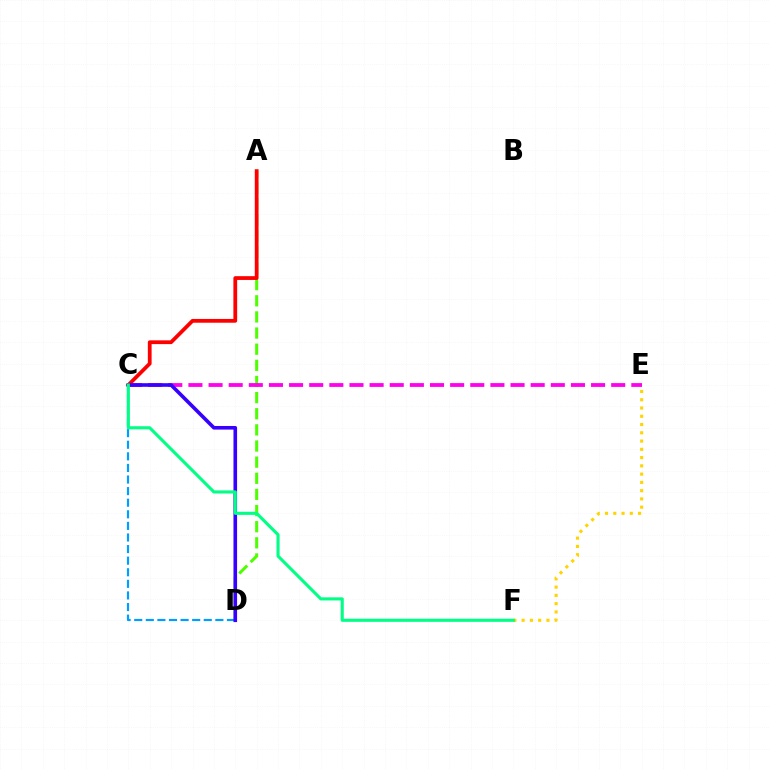{('A', 'D'): [{'color': '#4fff00', 'line_style': 'dashed', 'thickness': 2.19}], ('C', 'E'): [{'color': '#ff00ed', 'line_style': 'dashed', 'thickness': 2.73}], ('A', 'C'): [{'color': '#ff0000', 'line_style': 'solid', 'thickness': 2.71}], ('E', 'F'): [{'color': '#ffd500', 'line_style': 'dotted', 'thickness': 2.24}], ('C', 'D'): [{'color': '#009eff', 'line_style': 'dashed', 'thickness': 1.57}, {'color': '#3700ff', 'line_style': 'solid', 'thickness': 2.6}], ('C', 'F'): [{'color': '#00ff86', 'line_style': 'solid', 'thickness': 2.23}]}